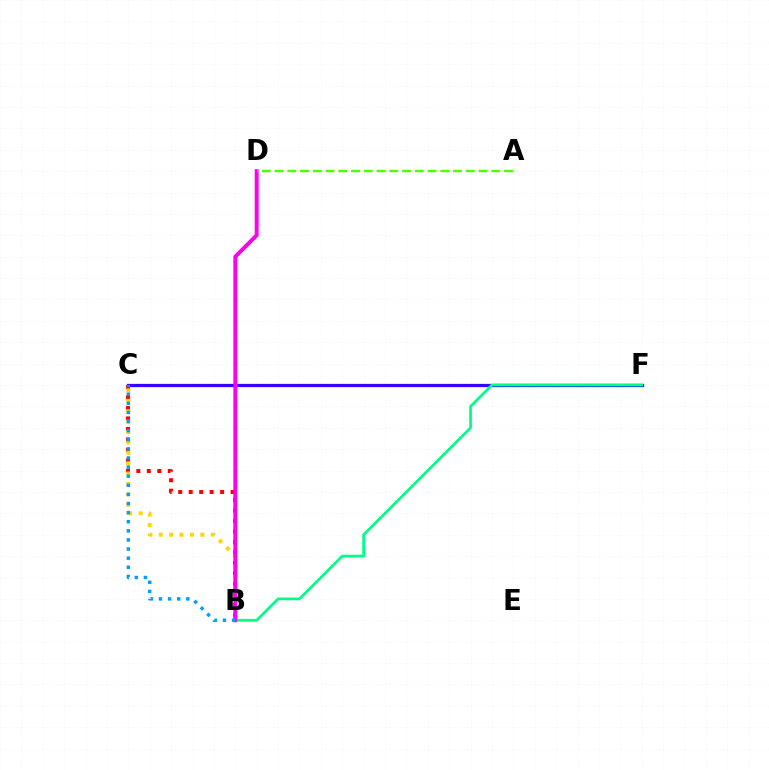{('C', 'F'): [{'color': '#3700ff', 'line_style': 'solid', 'thickness': 2.33}], ('B', 'C'): [{'color': '#ff0000', 'line_style': 'dotted', 'thickness': 2.85}, {'color': '#ffd500', 'line_style': 'dotted', 'thickness': 2.83}, {'color': '#009eff', 'line_style': 'dotted', 'thickness': 2.47}], ('B', 'F'): [{'color': '#00ff86', 'line_style': 'solid', 'thickness': 1.97}], ('B', 'D'): [{'color': '#ff00ed', 'line_style': 'solid', 'thickness': 2.81}], ('A', 'D'): [{'color': '#4fff00', 'line_style': 'dashed', 'thickness': 1.73}]}